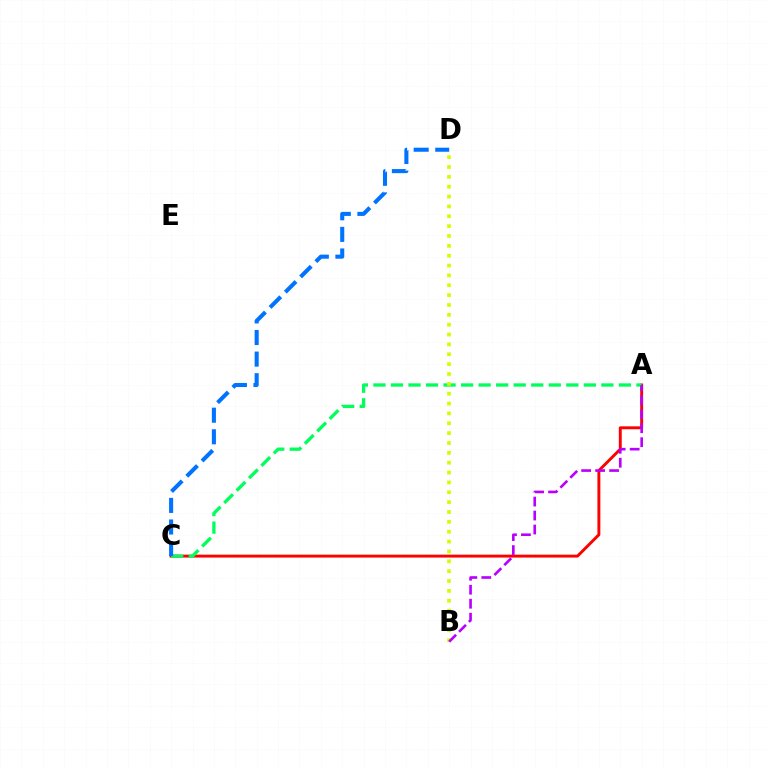{('A', 'C'): [{'color': '#ff0000', 'line_style': 'solid', 'thickness': 2.1}, {'color': '#00ff5c', 'line_style': 'dashed', 'thickness': 2.38}], ('B', 'D'): [{'color': '#d1ff00', 'line_style': 'dotted', 'thickness': 2.68}], ('A', 'B'): [{'color': '#b900ff', 'line_style': 'dashed', 'thickness': 1.9}], ('C', 'D'): [{'color': '#0074ff', 'line_style': 'dashed', 'thickness': 2.93}]}